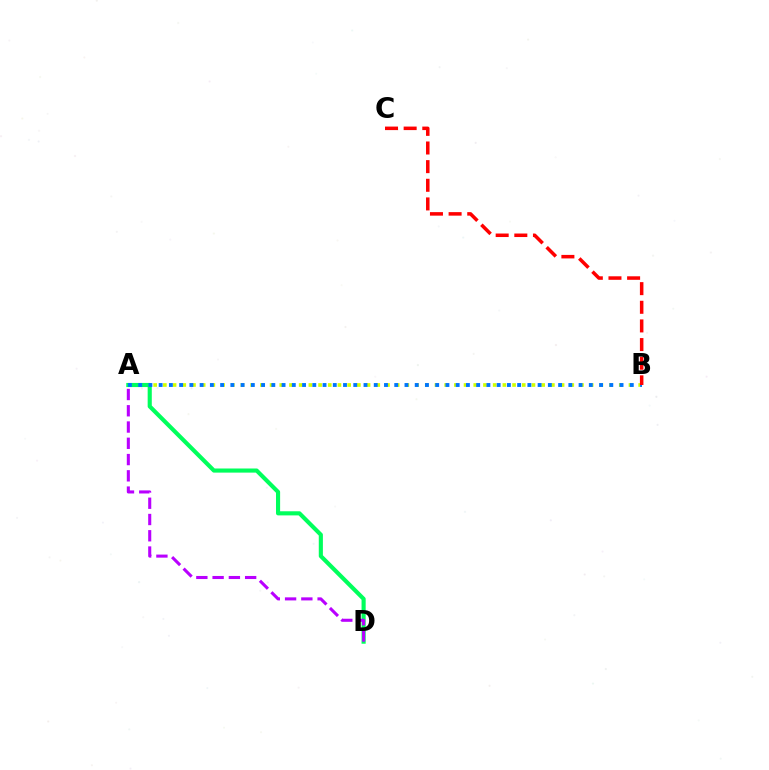{('A', 'B'): [{'color': '#d1ff00', 'line_style': 'dotted', 'thickness': 2.64}, {'color': '#0074ff', 'line_style': 'dotted', 'thickness': 2.78}], ('A', 'D'): [{'color': '#00ff5c', 'line_style': 'solid', 'thickness': 2.97}, {'color': '#b900ff', 'line_style': 'dashed', 'thickness': 2.21}], ('B', 'C'): [{'color': '#ff0000', 'line_style': 'dashed', 'thickness': 2.53}]}